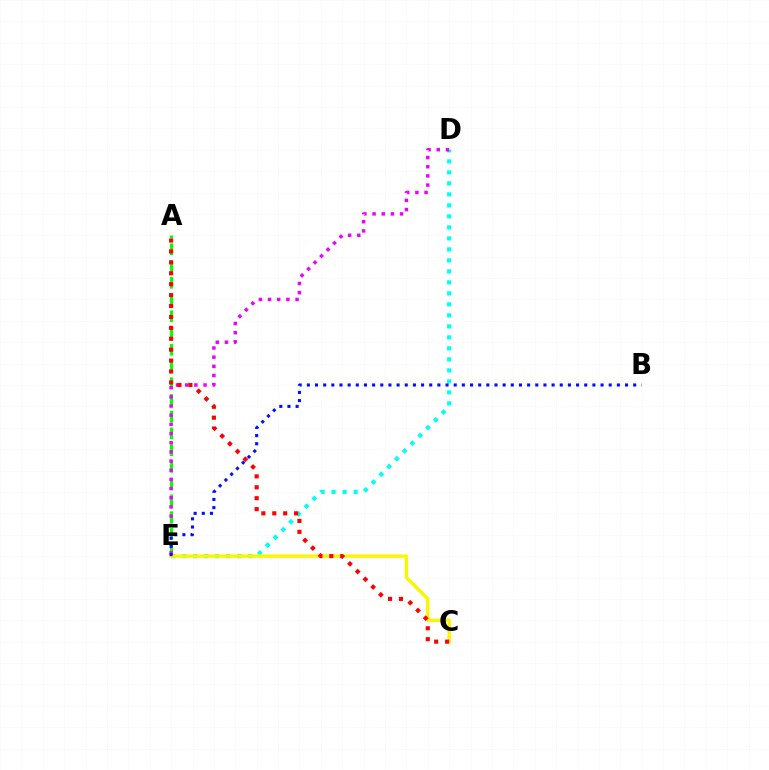{('D', 'E'): [{'color': '#00fff6', 'line_style': 'dotted', 'thickness': 2.99}, {'color': '#ee00ff', 'line_style': 'dotted', 'thickness': 2.49}], ('A', 'E'): [{'color': '#08ff00', 'line_style': 'dashed', 'thickness': 2.27}], ('C', 'E'): [{'color': '#fcf500', 'line_style': 'solid', 'thickness': 2.43}], ('A', 'C'): [{'color': '#ff0000', 'line_style': 'dotted', 'thickness': 2.97}], ('B', 'E'): [{'color': '#0010ff', 'line_style': 'dotted', 'thickness': 2.22}]}